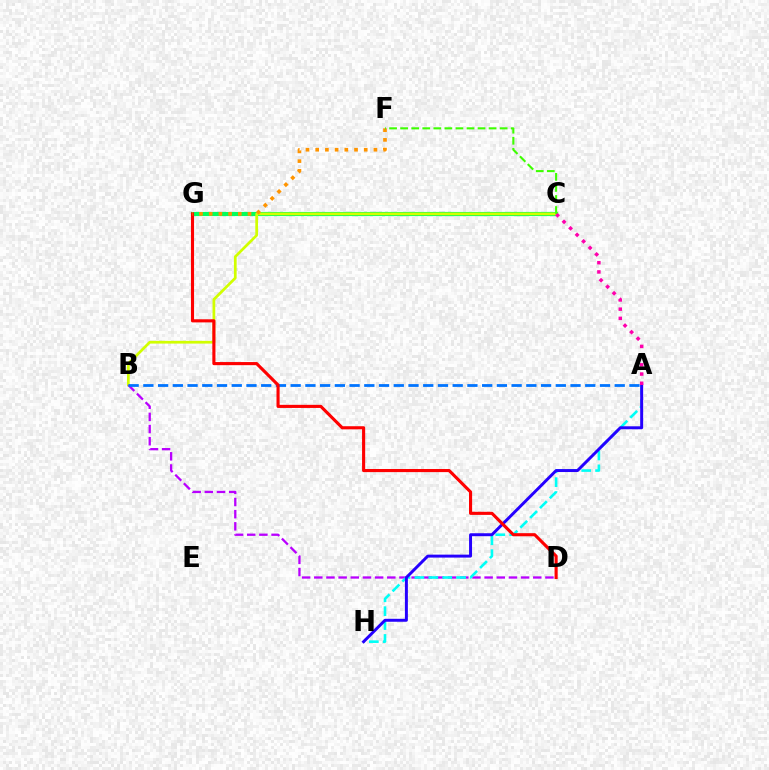{('C', 'G'): [{'color': '#00ff5c', 'line_style': 'solid', 'thickness': 2.99}], ('B', 'C'): [{'color': '#d1ff00', 'line_style': 'solid', 'thickness': 1.96}], ('B', 'D'): [{'color': '#b900ff', 'line_style': 'dashed', 'thickness': 1.65}], ('A', 'H'): [{'color': '#00fff6', 'line_style': 'dashed', 'thickness': 1.89}, {'color': '#2500ff', 'line_style': 'solid', 'thickness': 2.13}], ('A', 'B'): [{'color': '#0074ff', 'line_style': 'dashed', 'thickness': 2.0}], ('D', 'G'): [{'color': '#ff0000', 'line_style': 'solid', 'thickness': 2.24}], ('A', 'C'): [{'color': '#ff00ac', 'line_style': 'dotted', 'thickness': 2.5}], ('F', 'G'): [{'color': '#ff9400', 'line_style': 'dotted', 'thickness': 2.64}], ('C', 'F'): [{'color': '#3dff00', 'line_style': 'dashed', 'thickness': 1.5}]}